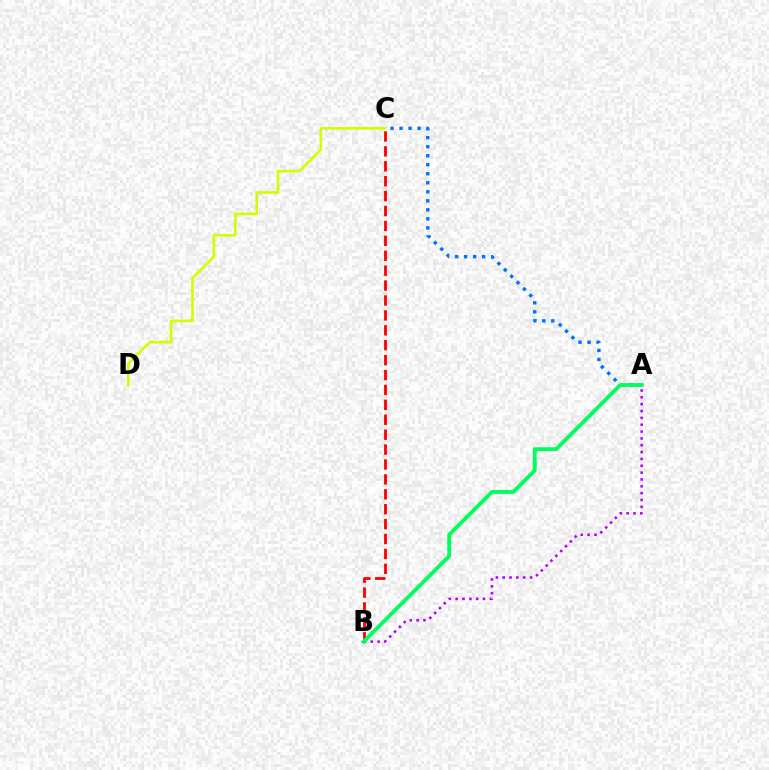{('A', 'C'): [{'color': '#0074ff', 'line_style': 'dotted', 'thickness': 2.45}], ('B', 'C'): [{'color': '#ff0000', 'line_style': 'dashed', 'thickness': 2.03}], ('A', 'B'): [{'color': '#b900ff', 'line_style': 'dotted', 'thickness': 1.86}, {'color': '#00ff5c', 'line_style': 'solid', 'thickness': 2.78}], ('C', 'D'): [{'color': '#d1ff00', 'line_style': 'solid', 'thickness': 1.9}]}